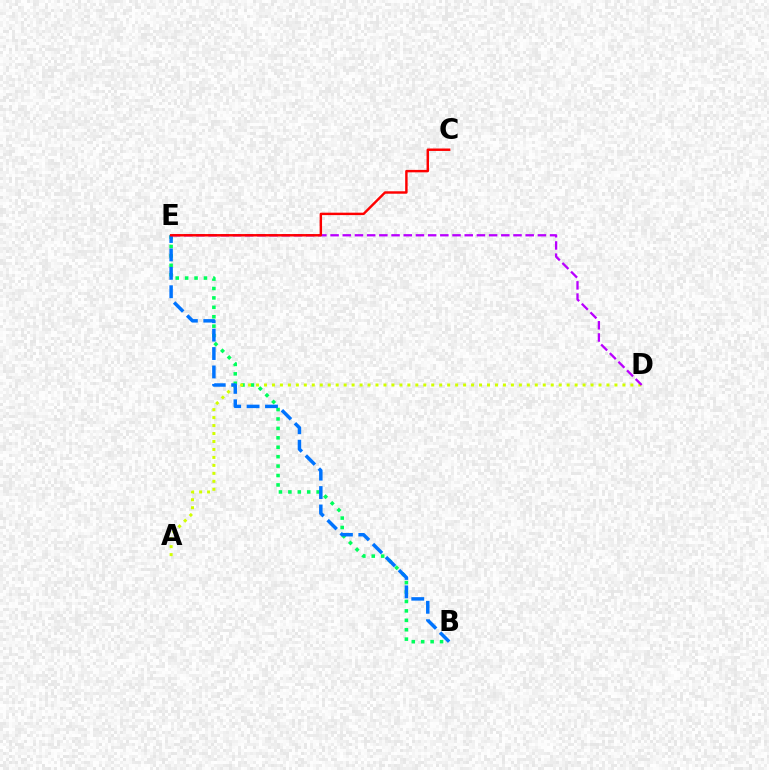{('B', 'E'): [{'color': '#00ff5c', 'line_style': 'dotted', 'thickness': 2.56}, {'color': '#0074ff', 'line_style': 'dashed', 'thickness': 2.5}], ('A', 'D'): [{'color': '#d1ff00', 'line_style': 'dotted', 'thickness': 2.16}], ('D', 'E'): [{'color': '#b900ff', 'line_style': 'dashed', 'thickness': 1.66}], ('C', 'E'): [{'color': '#ff0000', 'line_style': 'solid', 'thickness': 1.75}]}